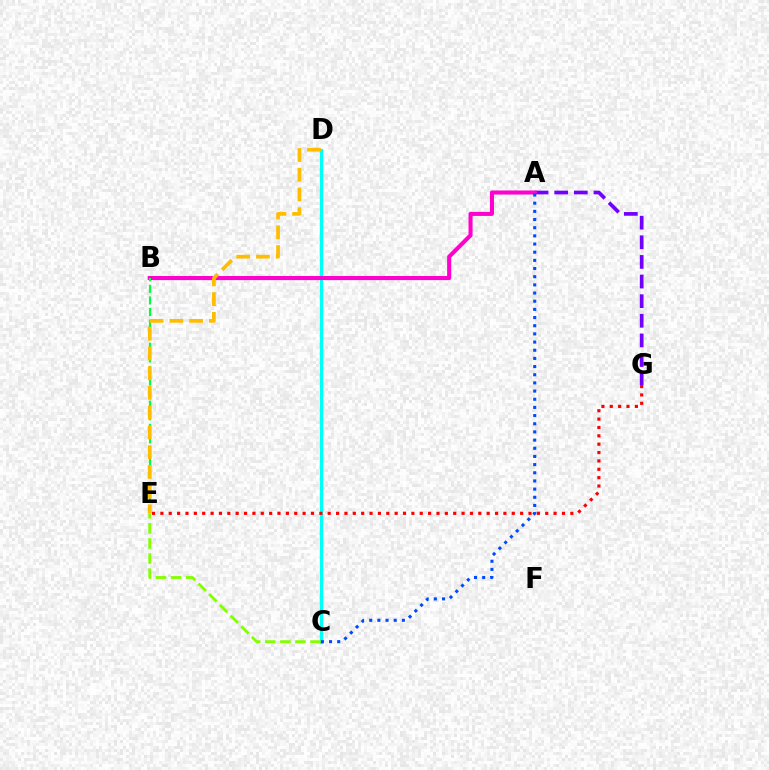{('C', 'D'): [{'color': '#00fff6', 'line_style': 'solid', 'thickness': 2.32}], ('E', 'G'): [{'color': '#ff0000', 'line_style': 'dotted', 'thickness': 2.27}], ('A', 'G'): [{'color': '#7200ff', 'line_style': 'dashed', 'thickness': 2.67}], ('C', 'E'): [{'color': '#84ff00', 'line_style': 'dashed', 'thickness': 2.05}], ('A', 'B'): [{'color': '#ff00cf', 'line_style': 'solid', 'thickness': 2.94}], ('B', 'E'): [{'color': '#00ff39', 'line_style': 'dashed', 'thickness': 1.57}], ('A', 'C'): [{'color': '#004bff', 'line_style': 'dotted', 'thickness': 2.22}], ('D', 'E'): [{'color': '#ffbd00', 'line_style': 'dashed', 'thickness': 2.68}]}